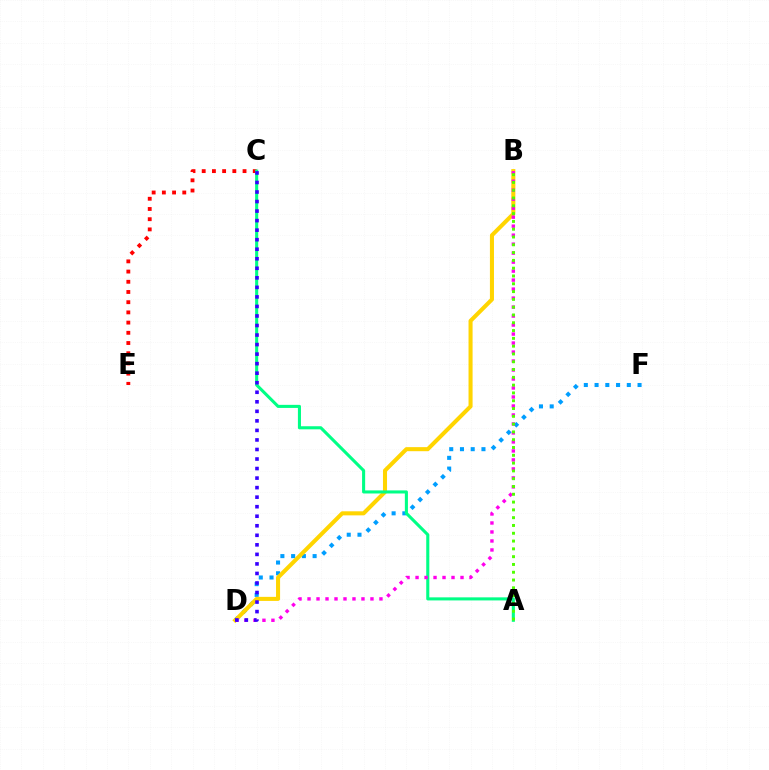{('C', 'E'): [{'color': '#ff0000', 'line_style': 'dotted', 'thickness': 2.77}], ('D', 'F'): [{'color': '#009eff', 'line_style': 'dotted', 'thickness': 2.92}], ('B', 'D'): [{'color': '#ffd500', 'line_style': 'solid', 'thickness': 2.92}, {'color': '#ff00ed', 'line_style': 'dotted', 'thickness': 2.44}], ('A', 'C'): [{'color': '#00ff86', 'line_style': 'solid', 'thickness': 2.22}], ('A', 'B'): [{'color': '#4fff00', 'line_style': 'dotted', 'thickness': 2.12}], ('C', 'D'): [{'color': '#3700ff', 'line_style': 'dotted', 'thickness': 2.59}]}